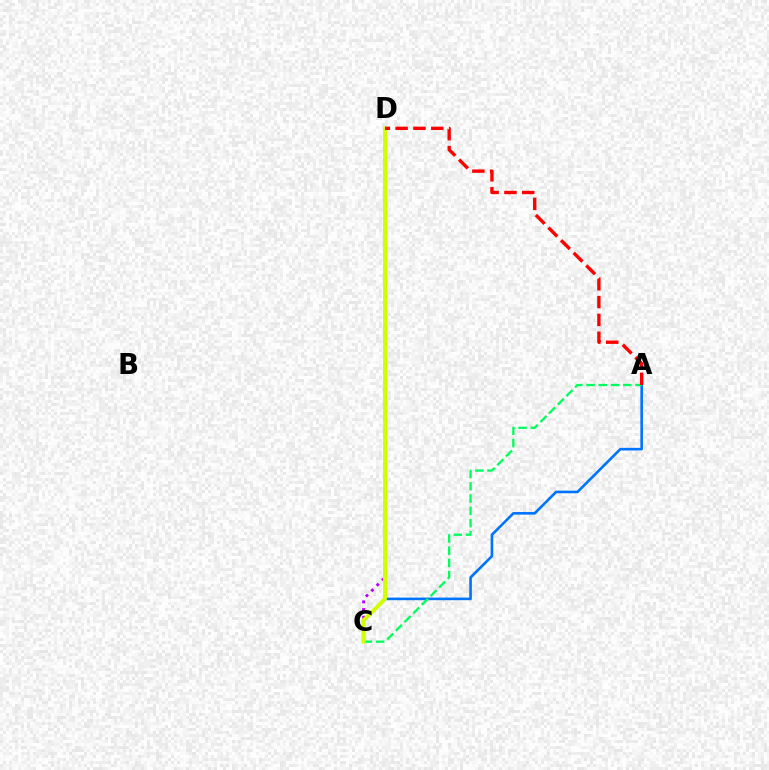{('C', 'D'): [{'color': '#b900ff', 'line_style': 'dotted', 'thickness': 2.08}, {'color': '#d1ff00', 'line_style': 'solid', 'thickness': 2.84}], ('A', 'C'): [{'color': '#0074ff', 'line_style': 'solid', 'thickness': 1.88}, {'color': '#00ff5c', 'line_style': 'dashed', 'thickness': 1.66}], ('A', 'D'): [{'color': '#ff0000', 'line_style': 'dashed', 'thickness': 2.42}]}